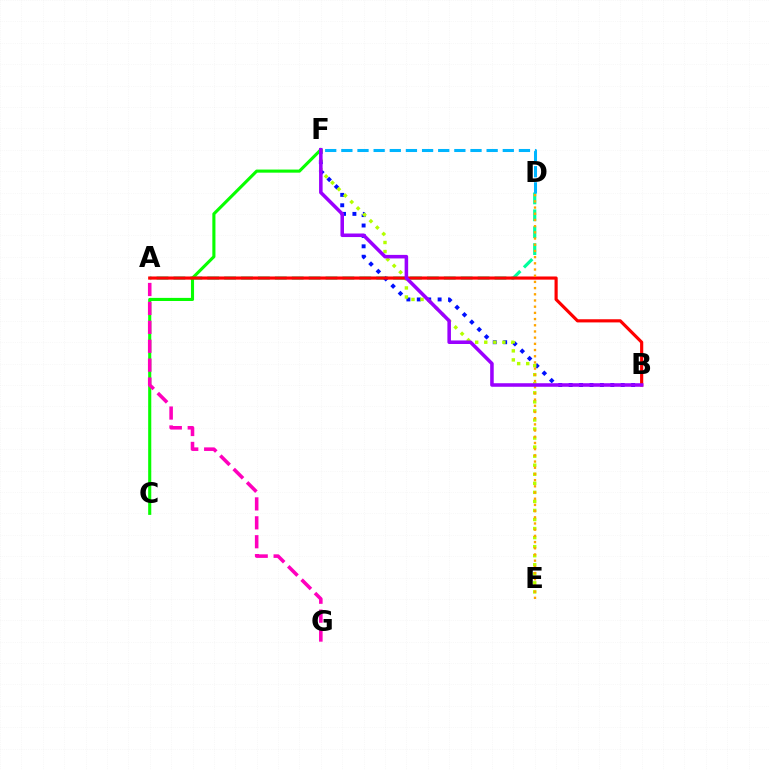{('A', 'D'): [{'color': '#00ff9d', 'line_style': 'dashed', 'thickness': 2.3}], ('B', 'F'): [{'color': '#0010ff', 'line_style': 'dotted', 'thickness': 2.83}, {'color': '#9b00ff', 'line_style': 'solid', 'thickness': 2.55}], ('C', 'F'): [{'color': '#08ff00', 'line_style': 'solid', 'thickness': 2.23}], ('E', 'F'): [{'color': '#b3ff00', 'line_style': 'dotted', 'thickness': 2.46}], ('D', 'F'): [{'color': '#00b5ff', 'line_style': 'dashed', 'thickness': 2.19}], ('A', 'B'): [{'color': '#ff0000', 'line_style': 'solid', 'thickness': 2.27}], ('D', 'E'): [{'color': '#ffa500', 'line_style': 'dotted', 'thickness': 1.68}], ('A', 'G'): [{'color': '#ff00bd', 'line_style': 'dashed', 'thickness': 2.57}]}